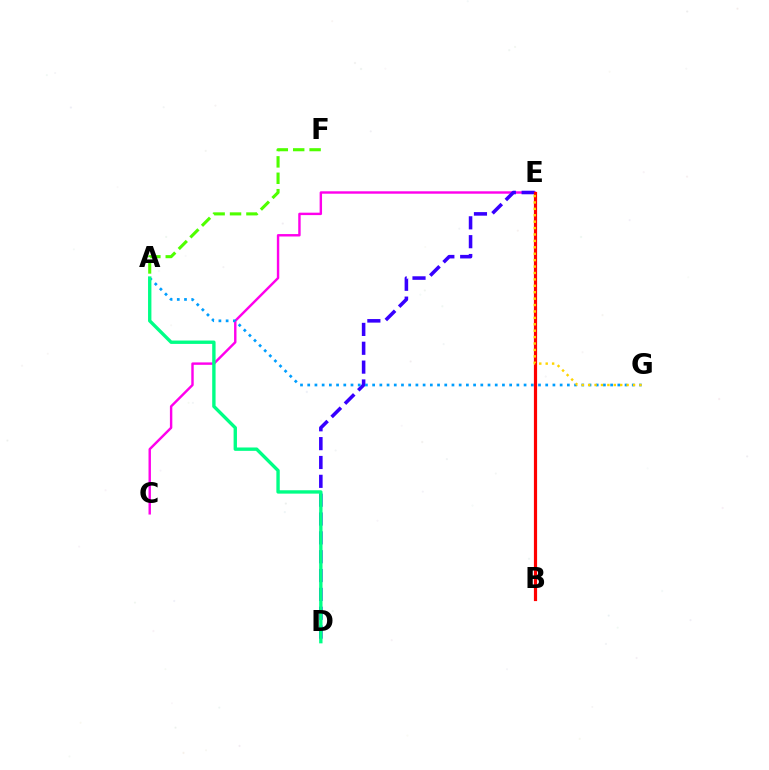{('C', 'E'): [{'color': '#ff00ed', 'line_style': 'solid', 'thickness': 1.74}], ('D', 'E'): [{'color': '#3700ff', 'line_style': 'dashed', 'thickness': 2.56}], ('A', 'F'): [{'color': '#4fff00', 'line_style': 'dashed', 'thickness': 2.23}], ('A', 'G'): [{'color': '#009eff', 'line_style': 'dotted', 'thickness': 1.96}], ('A', 'D'): [{'color': '#00ff86', 'line_style': 'solid', 'thickness': 2.43}], ('B', 'E'): [{'color': '#ff0000', 'line_style': 'solid', 'thickness': 2.29}], ('E', 'G'): [{'color': '#ffd500', 'line_style': 'dotted', 'thickness': 1.74}]}